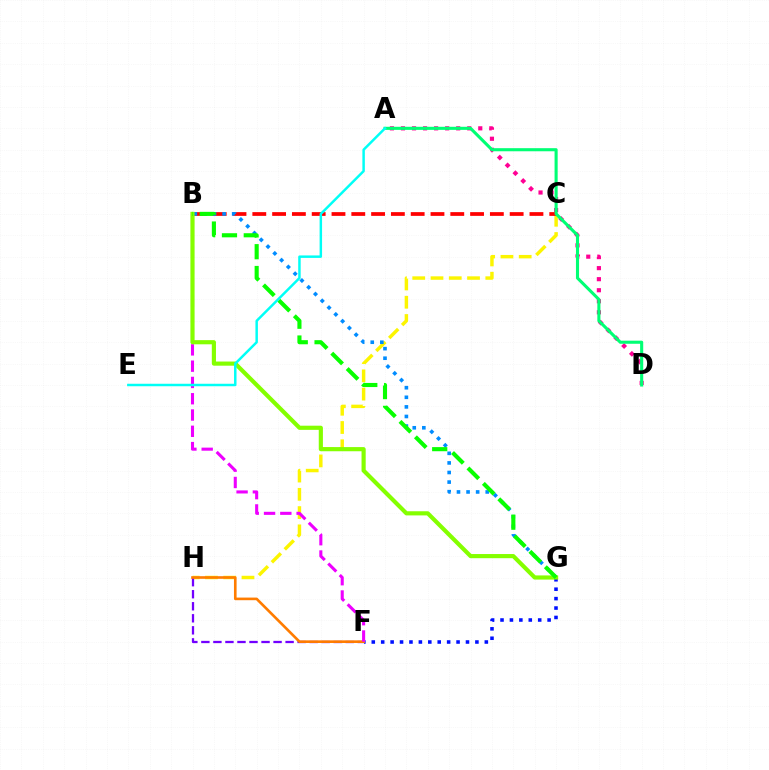{('A', 'D'): [{'color': '#ff0094', 'line_style': 'dotted', 'thickness': 3.0}, {'color': '#00ff74', 'line_style': 'solid', 'thickness': 2.23}], ('F', 'G'): [{'color': '#0010ff', 'line_style': 'dotted', 'thickness': 2.56}], ('C', 'H'): [{'color': '#fcf500', 'line_style': 'dashed', 'thickness': 2.48}], ('B', 'C'): [{'color': '#ff0000', 'line_style': 'dashed', 'thickness': 2.69}], ('F', 'H'): [{'color': '#7200ff', 'line_style': 'dashed', 'thickness': 1.63}, {'color': '#ff7c00', 'line_style': 'solid', 'thickness': 1.89}], ('B', 'G'): [{'color': '#008cff', 'line_style': 'dotted', 'thickness': 2.6}, {'color': '#84ff00', 'line_style': 'solid', 'thickness': 2.99}, {'color': '#08ff00', 'line_style': 'dashed', 'thickness': 2.96}], ('B', 'F'): [{'color': '#ee00ff', 'line_style': 'dashed', 'thickness': 2.21}], ('A', 'E'): [{'color': '#00fff6', 'line_style': 'solid', 'thickness': 1.78}]}